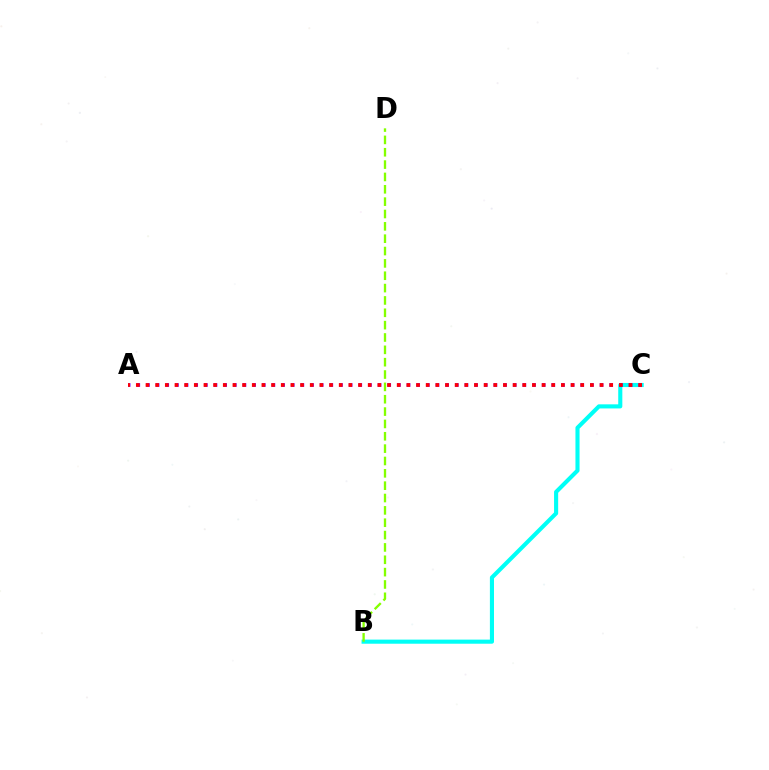{('B', 'C'): [{'color': '#00fff6', 'line_style': 'solid', 'thickness': 2.96}], ('A', 'C'): [{'color': '#7200ff', 'line_style': 'dotted', 'thickness': 2.62}, {'color': '#ff0000', 'line_style': 'dotted', 'thickness': 2.62}], ('B', 'D'): [{'color': '#84ff00', 'line_style': 'dashed', 'thickness': 1.68}]}